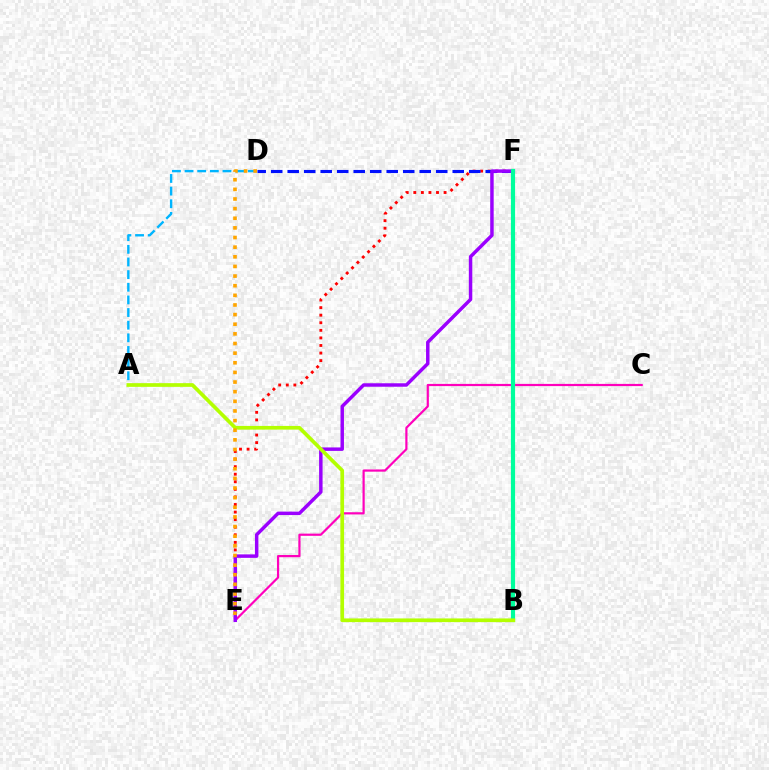{('E', 'F'): [{'color': '#ff0000', 'line_style': 'dotted', 'thickness': 2.06}, {'color': '#9b00ff', 'line_style': 'solid', 'thickness': 2.49}], ('C', 'E'): [{'color': '#ff00bd', 'line_style': 'solid', 'thickness': 1.58}], ('D', 'F'): [{'color': '#0010ff', 'line_style': 'dashed', 'thickness': 2.24}], ('B', 'F'): [{'color': '#08ff00', 'line_style': 'dotted', 'thickness': 1.85}, {'color': '#00ff9d', 'line_style': 'solid', 'thickness': 3.0}], ('A', 'D'): [{'color': '#00b5ff', 'line_style': 'dashed', 'thickness': 1.72}], ('A', 'B'): [{'color': '#b3ff00', 'line_style': 'solid', 'thickness': 2.66}], ('D', 'E'): [{'color': '#ffa500', 'line_style': 'dotted', 'thickness': 2.62}]}